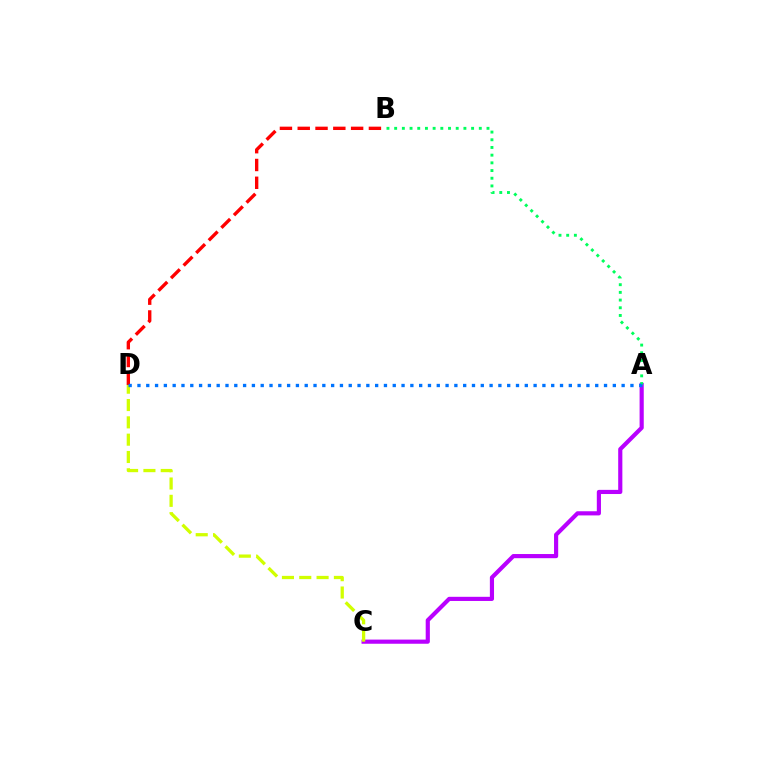{('A', 'C'): [{'color': '#b900ff', 'line_style': 'solid', 'thickness': 2.99}], ('C', 'D'): [{'color': '#d1ff00', 'line_style': 'dashed', 'thickness': 2.35}], ('B', 'D'): [{'color': '#ff0000', 'line_style': 'dashed', 'thickness': 2.42}], ('A', 'B'): [{'color': '#00ff5c', 'line_style': 'dotted', 'thickness': 2.09}], ('A', 'D'): [{'color': '#0074ff', 'line_style': 'dotted', 'thickness': 2.39}]}